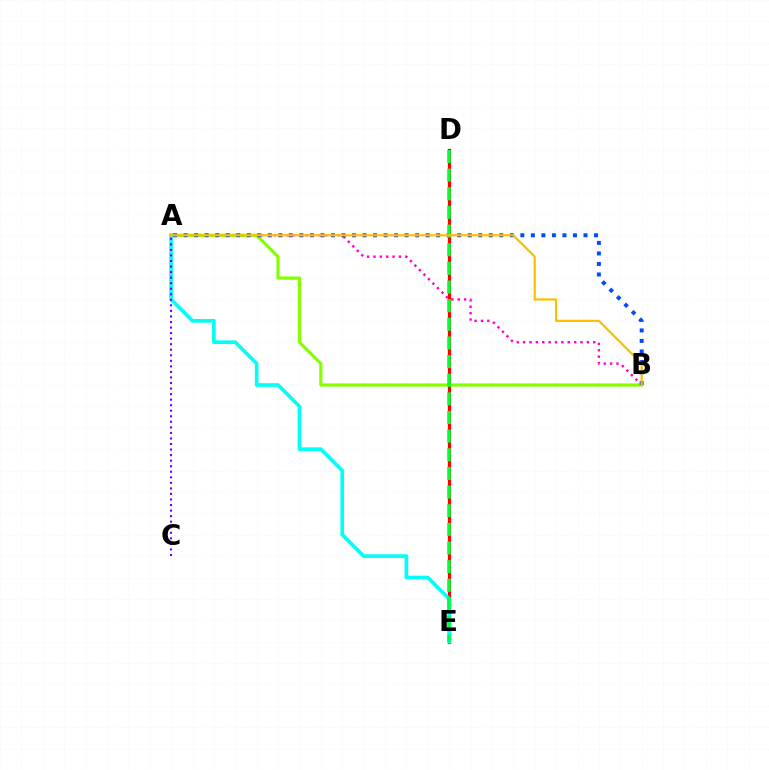{('A', 'B'): [{'color': '#ff00cf', 'line_style': 'dotted', 'thickness': 1.73}, {'color': '#84ff00', 'line_style': 'solid', 'thickness': 2.3}, {'color': '#004bff', 'line_style': 'dotted', 'thickness': 2.86}, {'color': '#ffbd00', 'line_style': 'solid', 'thickness': 1.59}], ('D', 'E'): [{'color': '#ff0000', 'line_style': 'solid', 'thickness': 2.34}, {'color': '#00ff39', 'line_style': 'dashed', 'thickness': 2.53}], ('A', 'E'): [{'color': '#00fff6', 'line_style': 'solid', 'thickness': 2.64}], ('A', 'C'): [{'color': '#7200ff', 'line_style': 'dotted', 'thickness': 1.51}]}